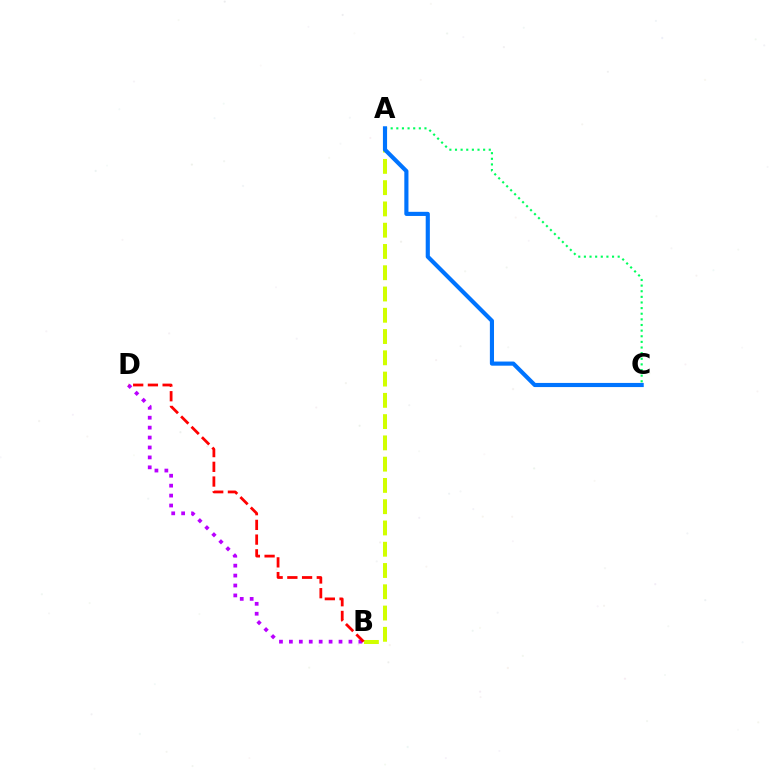{('A', 'B'): [{'color': '#d1ff00', 'line_style': 'dashed', 'thickness': 2.89}], ('B', 'D'): [{'color': '#b900ff', 'line_style': 'dotted', 'thickness': 2.7}, {'color': '#ff0000', 'line_style': 'dashed', 'thickness': 2.0}], ('A', 'C'): [{'color': '#00ff5c', 'line_style': 'dotted', 'thickness': 1.53}, {'color': '#0074ff', 'line_style': 'solid', 'thickness': 2.98}]}